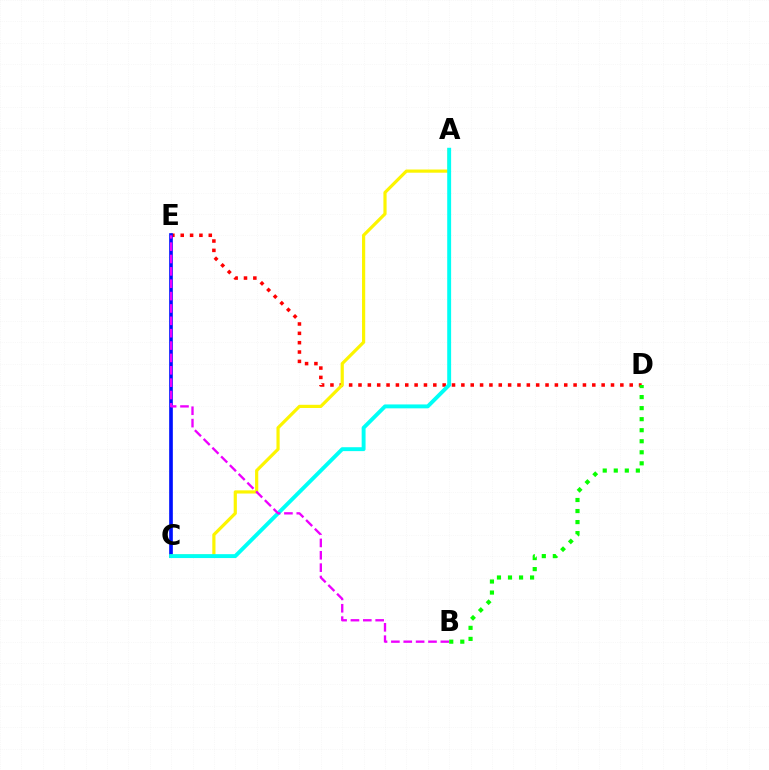{('D', 'E'): [{'color': '#ff0000', 'line_style': 'dotted', 'thickness': 2.54}], ('C', 'E'): [{'color': '#0010ff', 'line_style': 'solid', 'thickness': 2.64}], ('A', 'C'): [{'color': '#fcf500', 'line_style': 'solid', 'thickness': 2.29}, {'color': '#00fff6', 'line_style': 'solid', 'thickness': 2.81}], ('B', 'E'): [{'color': '#ee00ff', 'line_style': 'dashed', 'thickness': 1.68}], ('B', 'D'): [{'color': '#08ff00', 'line_style': 'dotted', 'thickness': 3.0}]}